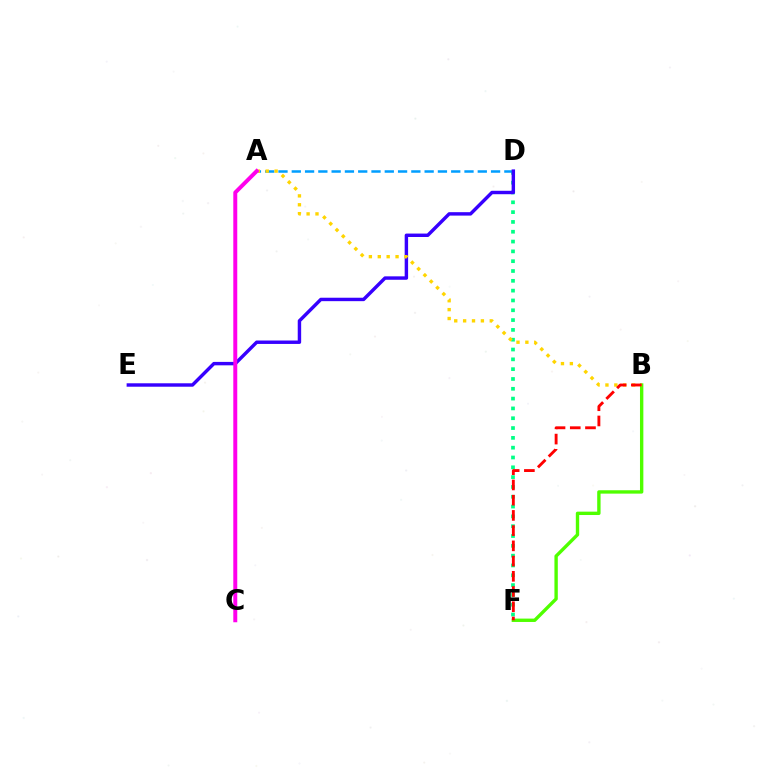{('D', 'F'): [{'color': '#00ff86', 'line_style': 'dotted', 'thickness': 2.67}], ('A', 'D'): [{'color': '#009eff', 'line_style': 'dashed', 'thickness': 1.8}], ('B', 'F'): [{'color': '#4fff00', 'line_style': 'solid', 'thickness': 2.43}, {'color': '#ff0000', 'line_style': 'dashed', 'thickness': 2.07}], ('D', 'E'): [{'color': '#3700ff', 'line_style': 'solid', 'thickness': 2.47}], ('A', 'B'): [{'color': '#ffd500', 'line_style': 'dotted', 'thickness': 2.42}], ('A', 'C'): [{'color': '#ff00ed', 'line_style': 'solid', 'thickness': 2.85}]}